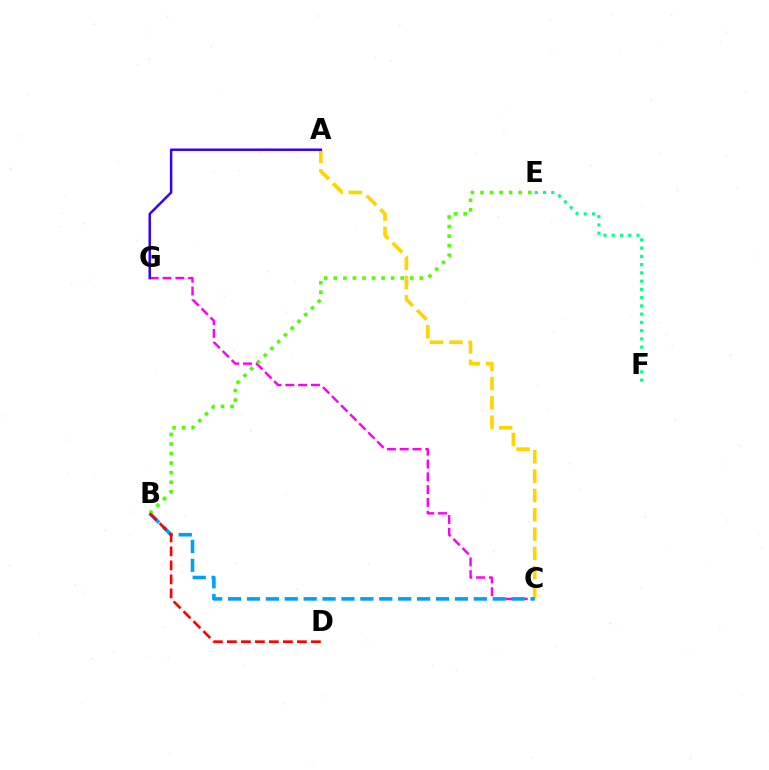{('C', 'G'): [{'color': '#ff00ed', 'line_style': 'dashed', 'thickness': 1.74}], ('A', 'C'): [{'color': '#ffd500', 'line_style': 'dashed', 'thickness': 2.63}], ('A', 'G'): [{'color': '#3700ff', 'line_style': 'solid', 'thickness': 1.78}], ('E', 'F'): [{'color': '#00ff86', 'line_style': 'dotted', 'thickness': 2.24}], ('B', 'C'): [{'color': '#009eff', 'line_style': 'dashed', 'thickness': 2.57}], ('B', 'E'): [{'color': '#4fff00', 'line_style': 'dotted', 'thickness': 2.6}], ('B', 'D'): [{'color': '#ff0000', 'line_style': 'dashed', 'thickness': 1.9}]}